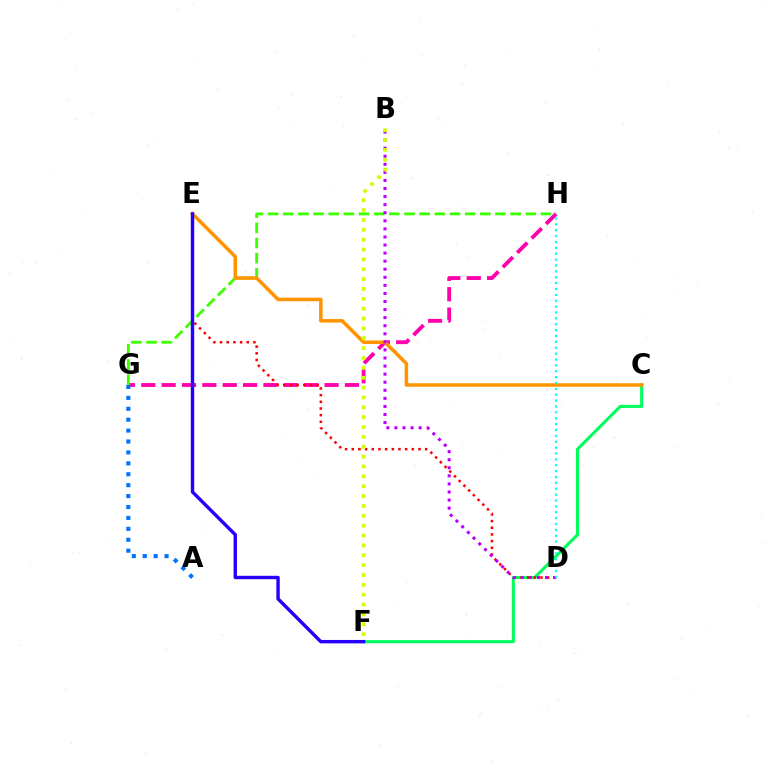{('G', 'H'): [{'color': '#ff00ac', 'line_style': 'dashed', 'thickness': 2.77}, {'color': '#3dff00', 'line_style': 'dashed', 'thickness': 2.06}], ('C', 'F'): [{'color': '#00ff5c', 'line_style': 'solid', 'thickness': 2.21}], ('C', 'E'): [{'color': '#ff9400', 'line_style': 'solid', 'thickness': 2.54}], ('D', 'E'): [{'color': '#ff0000', 'line_style': 'dotted', 'thickness': 1.81}], ('B', 'D'): [{'color': '#b900ff', 'line_style': 'dotted', 'thickness': 2.19}], ('B', 'F'): [{'color': '#d1ff00', 'line_style': 'dotted', 'thickness': 2.68}], ('D', 'H'): [{'color': '#00fff6', 'line_style': 'dotted', 'thickness': 1.6}], ('E', 'F'): [{'color': '#2500ff', 'line_style': 'solid', 'thickness': 2.45}], ('A', 'G'): [{'color': '#0074ff', 'line_style': 'dotted', 'thickness': 2.97}]}